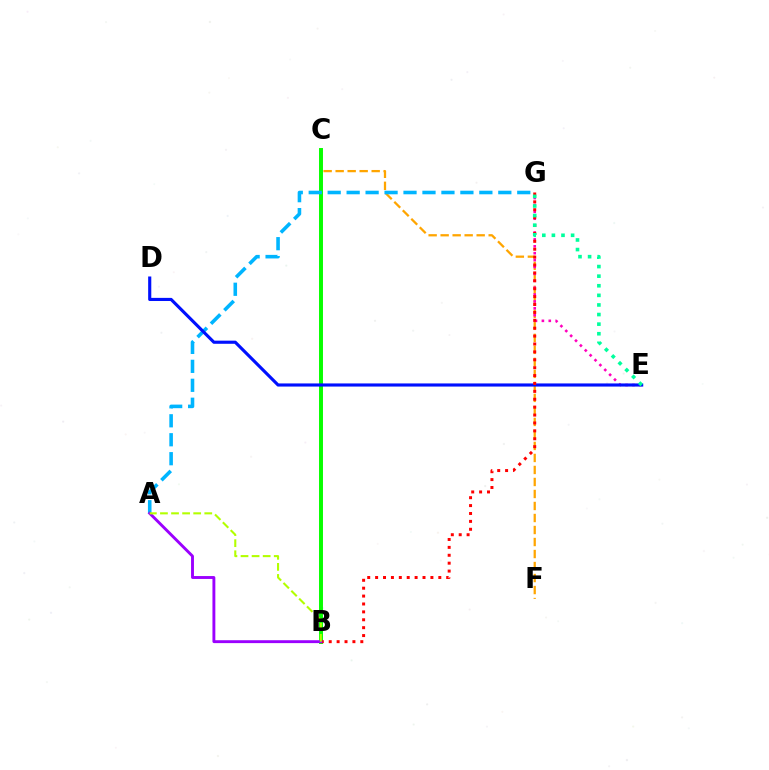{('C', 'F'): [{'color': '#ffa500', 'line_style': 'dashed', 'thickness': 1.63}], ('E', 'G'): [{'color': '#ff00bd', 'line_style': 'dotted', 'thickness': 1.87}, {'color': '#00ff9d', 'line_style': 'dotted', 'thickness': 2.61}], ('B', 'C'): [{'color': '#08ff00', 'line_style': 'solid', 'thickness': 2.84}], ('A', 'G'): [{'color': '#00b5ff', 'line_style': 'dashed', 'thickness': 2.58}], ('D', 'E'): [{'color': '#0010ff', 'line_style': 'solid', 'thickness': 2.26}], ('B', 'G'): [{'color': '#ff0000', 'line_style': 'dotted', 'thickness': 2.15}], ('A', 'B'): [{'color': '#9b00ff', 'line_style': 'solid', 'thickness': 2.08}, {'color': '#b3ff00', 'line_style': 'dashed', 'thickness': 1.51}]}